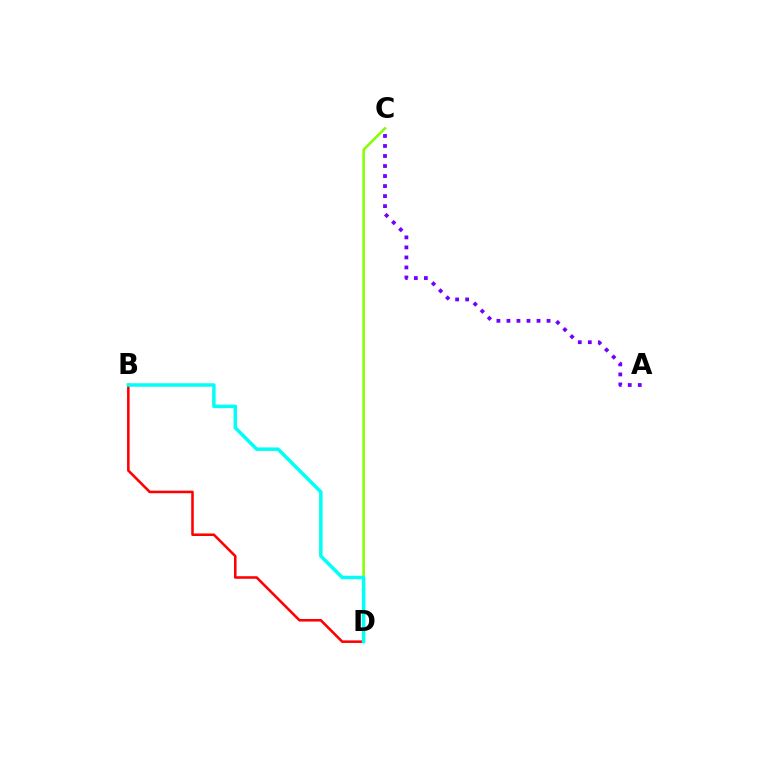{('A', 'C'): [{'color': '#7200ff', 'line_style': 'dotted', 'thickness': 2.72}], ('C', 'D'): [{'color': '#84ff00', 'line_style': 'solid', 'thickness': 1.81}], ('B', 'D'): [{'color': '#ff0000', 'line_style': 'solid', 'thickness': 1.84}, {'color': '#00fff6', 'line_style': 'solid', 'thickness': 2.52}]}